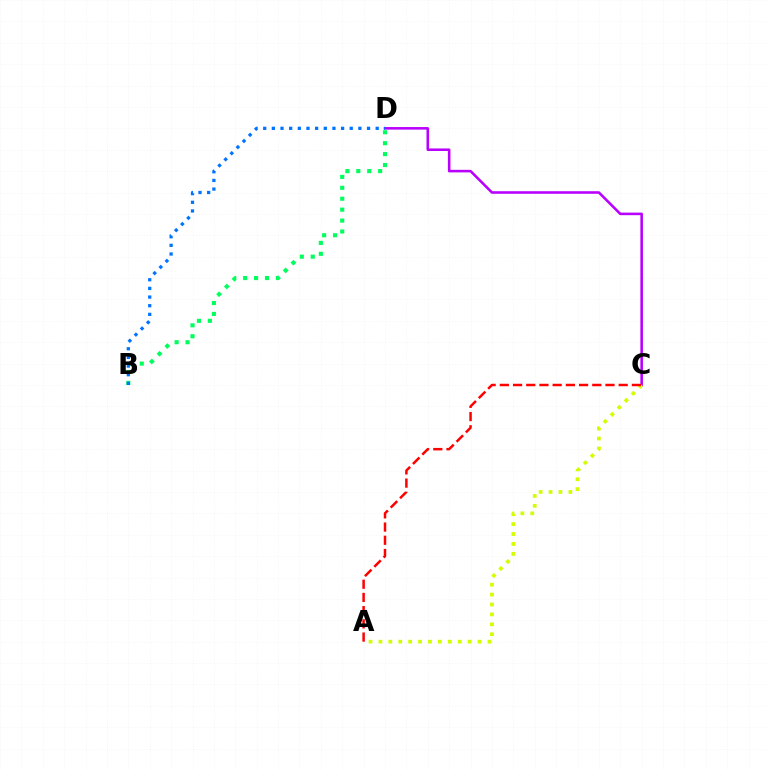{('C', 'D'): [{'color': '#b900ff', 'line_style': 'solid', 'thickness': 1.85}], ('B', 'D'): [{'color': '#00ff5c', 'line_style': 'dotted', 'thickness': 2.97}, {'color': '#0074ff', 'line_style': 'dotted', 'thickness': 2.35}], ('A', 'C'): [{'color': '#d1ff00', 'line_style': 'dotted', 'thickness': 2.69}, {'color': '#ff0000', 'line_style': 'dashed', 'thickness': 1.79}]}